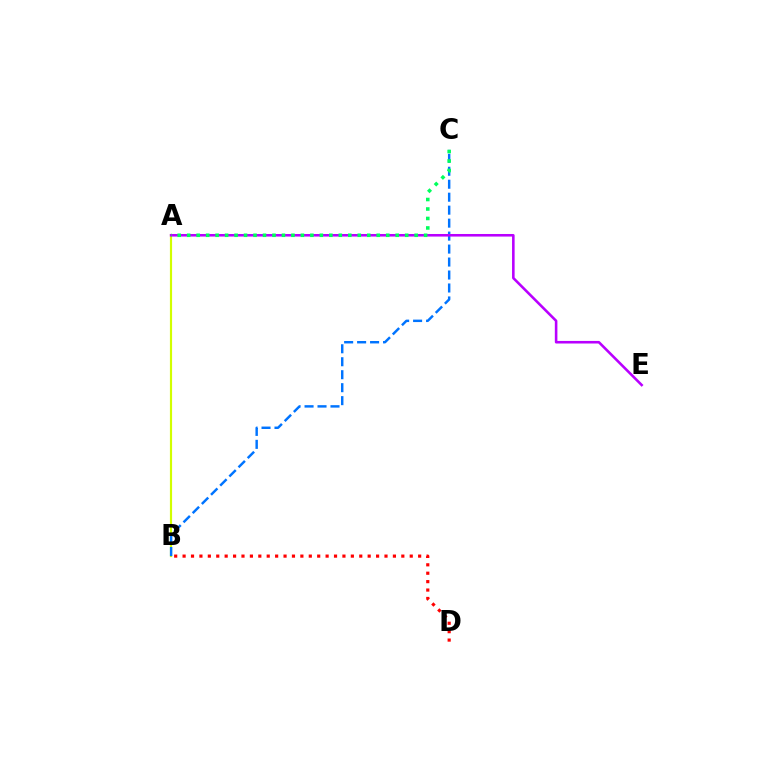{('A', 'B'): [{'color': '#d1ff00', 'line_style': 'solid', 'thickness': 1.56}], ('B', 'C'): [{'color': '#0074ff', 'line_style': 'dashed', 'thickness': 1.76}], ('B', 'D'): [{'color': '#ff0000', 'line_style': 'dotted', 'thickness': 2.29}], ('A', 'E'): [{'color': '#b900ff', 'line_style': 'solid', 'thickness': 1.86}], ('A', 'C'): [{'color': '#00ff5c', 'line_style': 'dotted', 'thickness': 2.58}]}